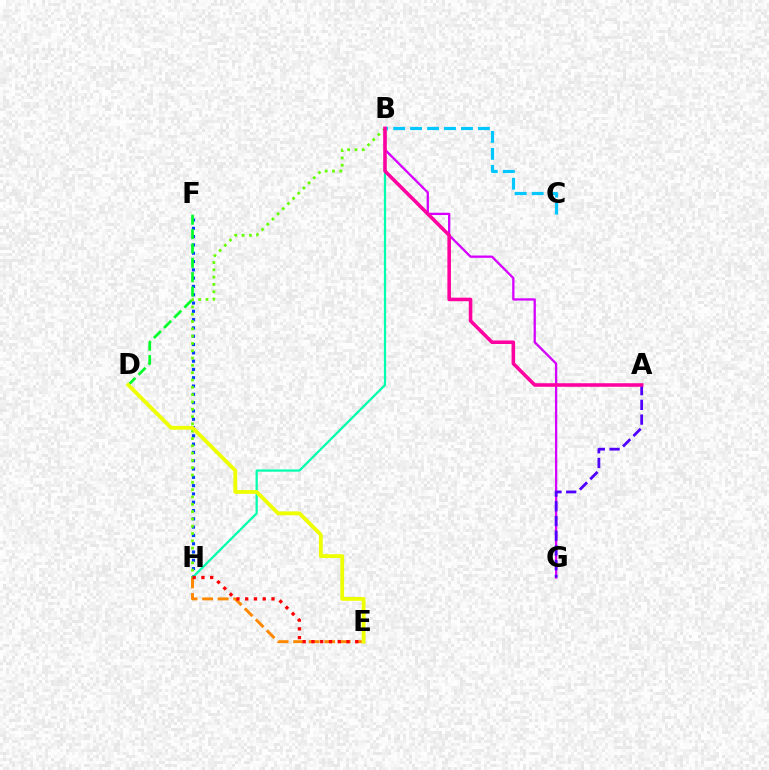{('B', 'G'): [{'color': '#d600ff', 'line_style': 'solid', 'thickness': 1.65}], ('F', 'H'): [{'color': '#003fff', 'line_style': 'dotted', 'thickness': 2.26}], ('A', 'G'): [{'color': '#4f00ff', 'line_style': 'dashed', 'thickness': 2.0}], ('B', 'H'): [{'color': '#66ff00', 'line_style': 'dotted', 'thickness': 1.99}, {'color': '#00ffaf', 'line_style': 'solid', 'thickness': 1.62}], ('B', 'C'): [{'color': '#00c7ff', 'line_style': 'dashed', 'thickness': 2.3}], ('E', 'H'): [{'color': '#ff8800', 'line_style': 'dashed', 'thickness': 2.11}, {'color': '#ff0000', 'line_style': 'dotted', 'thickness': 2.38}], ('D', 'F'): [{'color': '#00ff27', 'line_style': 'dashed', 'thickness': 1.95}], ('D', 'E'): [{'color': '#eeff00', 'line_style': 'solid', 'thickness': 2.75}], ('A', 'B'): [{'color': '#ff00a0', 'line_style': 'solid', 'thickness': 2.56}]}